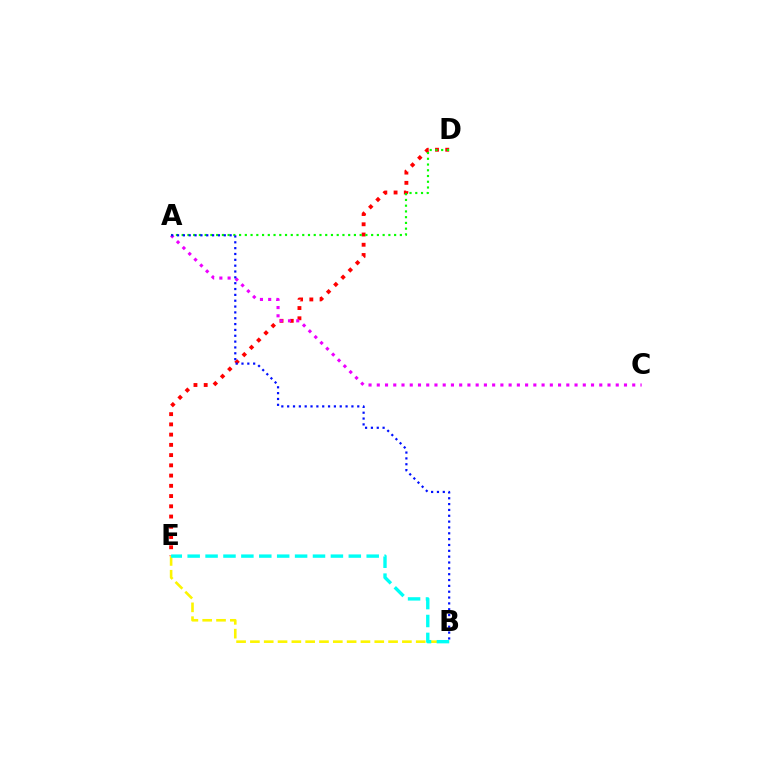{('D', 'E'): [{'color': '#ff0000', 'line_style': 'dotted', 'thickness': 2.78}], ('A', 'C'): [{'color': '#ee00ff', 'line_style': 'dotted', 'thickness': 2.24}], ('B', 'E'): [{'color': '#fcf500', 'line_style': 'dashed', 'thickness': 1.88}, {'color': '#00fff6', 'line_style': 'dashed', 'thickness': 2.43}], ('A', 'D'): [{'color': '#08ff00', 'line_style': 'dotted', 'thickness': 1.56}], ('A', 'B'): [{'color': '#0010ff', 'line_style': 'dotted', 'thickness': 1.59}]}